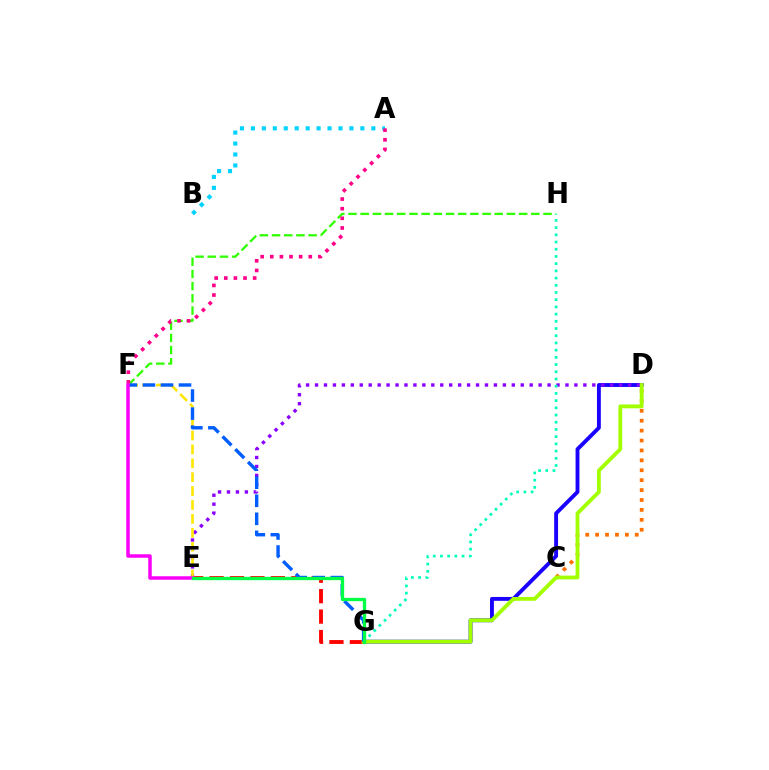{('C', 'D'): [{'color': '#ff7000', 'line_style': 'dotted', 'thickness': 2.69}], ('D', 'G'): [{'color': '#1900ff', 'line_style': 'solid', 'thickness': 2.79}, {'color': '#a2ff00', 'line_style': 'solid', 'thickness': 2.74}], ('A', 'B'): [{'color': '#00d3ff', 'line_style': 'dotted', 'thickness': 2.97}], ('D', 'E'): [{'color': '#8a00ff', 'line_style': 'dotted', 'thickness': 2.43}], ('E', 'G'): [{'color': '#ff0000', 'line_style': 'dashed', 'thickness': 2.78}, {'color': '#00ff45', 'line_style': 'solid', 'thickness': 2.38}], ('F', 'H'): [{'color': '#31ff00', 'line_style': 'dashed', 'thickness': 1.66}], ('E', 'F'): [{'color': '#ffe600', 'line_style': 'dashed', 'thickness': 1.89}, {'color': '#fa00f9', 'line_style': 'solid', 'thickness': 2.52}], ('F', 'G'): [{'color': '#005dff', 'line_style': 'dashed', 'thickness': 2.45}], ('A', 'F'): [{'color': '#ff0088', 'line_style': 'dotted', 'thickness': 2.62}], ('G', 'H'): [{'color': '#00ffbb', 'line_style': 'dotted', 'thickness': 1.96}]}